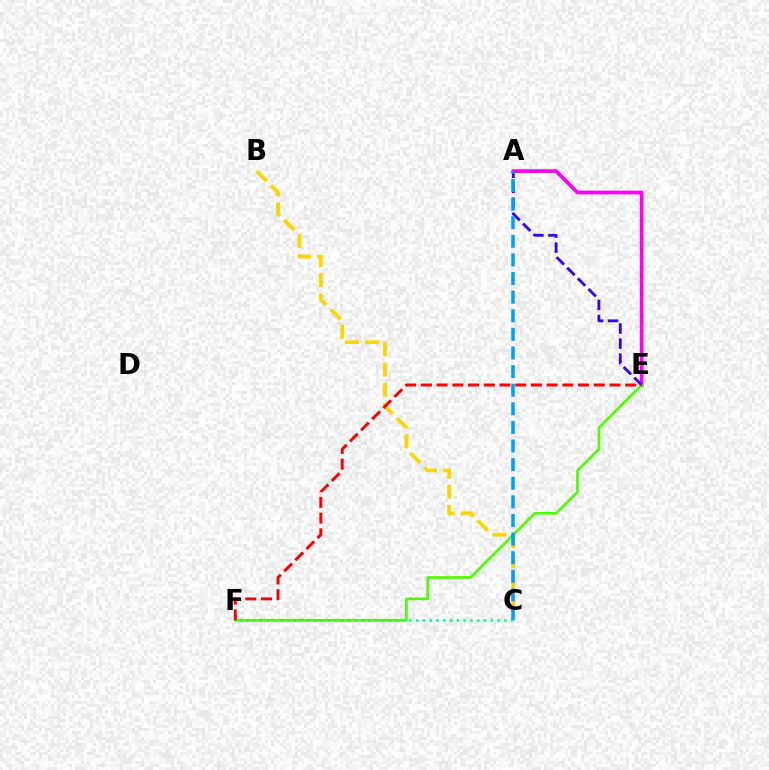{('A', 'E'): [{'color': '#ff00ed', 'line_style': 'solid', 'thickness': 2.65}, {'color': '#3700ff', 'line_style': 'dashed', 'thickness': 2.04}], ('B', 'C'): [{'color': '#ffd500', 'line_style': 'dashed', 'thickness': 2.74}], ('E', 'F'): [{'color': '#4fff00', 'line_style': 'solid', 'thickness': 1.97}, {'color': '#ff0000', 'line_style': 'dashed', 'thickness': 2.13}], ('C', 'F'): [{'color': '#00ff86', 'line_style': 'dotted', 'thickness': 1.85}], ('A', 'C'): [{'color': '#009eff', 'line_style': 'dashed', 'thickness': 2.53}]}